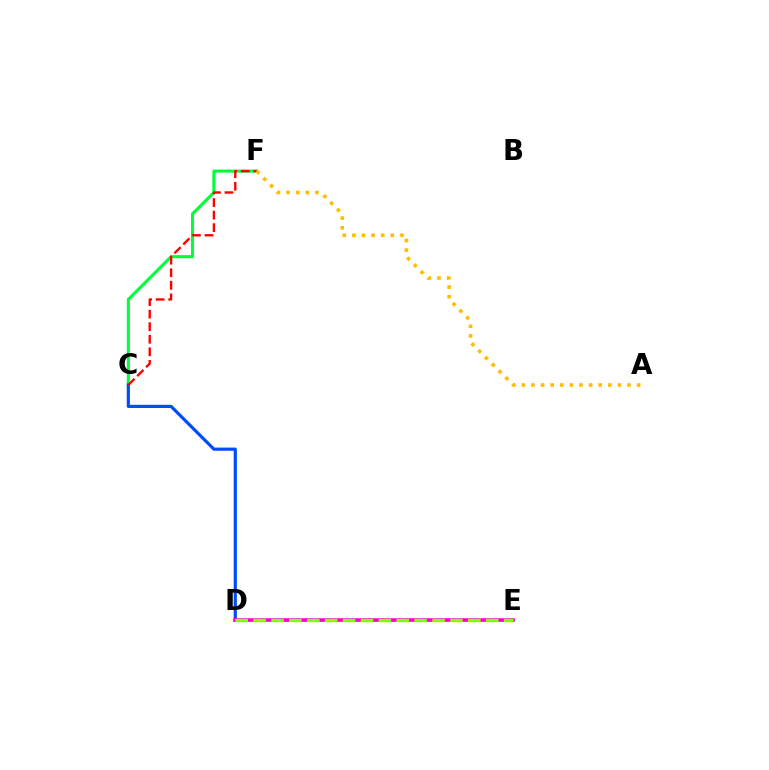{('D', 'E'): [{'color': '#00fff6', 'line_style': 'solid', 'thickness': 1.89}, {'color': '#7200ff', 'line_style': 'dashed', 'thickness': 1.61}, {'color': '#ff00cf', 'line_style': 'solid', 'thickness': 2.52}, {'color': '#84ff00', 'line_style': 'dashed', 'thickness': 2.43}], ('C', 'F'): [{'color': '#00ff39', 'line_style': 'solid', 'thickness': 2.21}, {'color': '#ff0000', 'line_style': 'dashed', 'thickness': 1.71}], ('C', 'D'): [{'color': '#004bff', 'line_style': 'solid', 'thickness': 2.28}], ('A', 'F'): [{'color': '#ffbd00', 'line_style': 'dotted', 'thickness': 2.61}]}